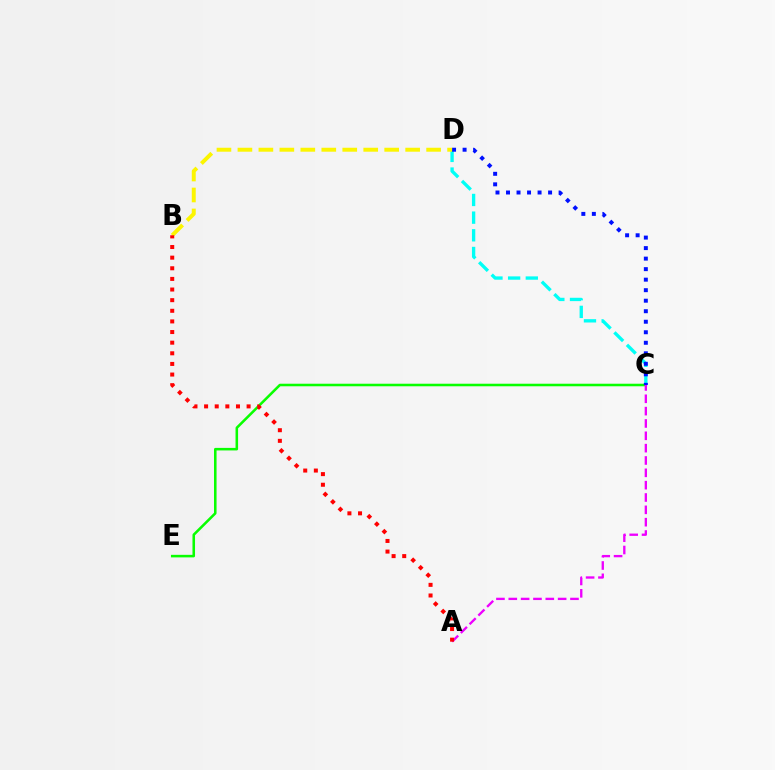{('C', 'D'): [{'color': '#00fff6', 'line_style': 'dashed', 'thickness': 2.4}, {'color': '#0010ff', 'line_style': 'dotted', 'thickness': 2.86}], ('C', 'E'): [{'color': '#08ff00', 'line_style': 'solid', 'thickness': 1.84}], ('A', 'C'): [{'color': '#ee00ff', 'line_style': 'dashed', 'thickness': 1.68}], ('B', 'D'): [{'color': '#fcf500', 'line_style': 'dashed', 'thickness': 2.85}], ('A', 'B'): [{'color': '#ff0000', 'line_style': 'dotted', 'thickness': 2.89}]}